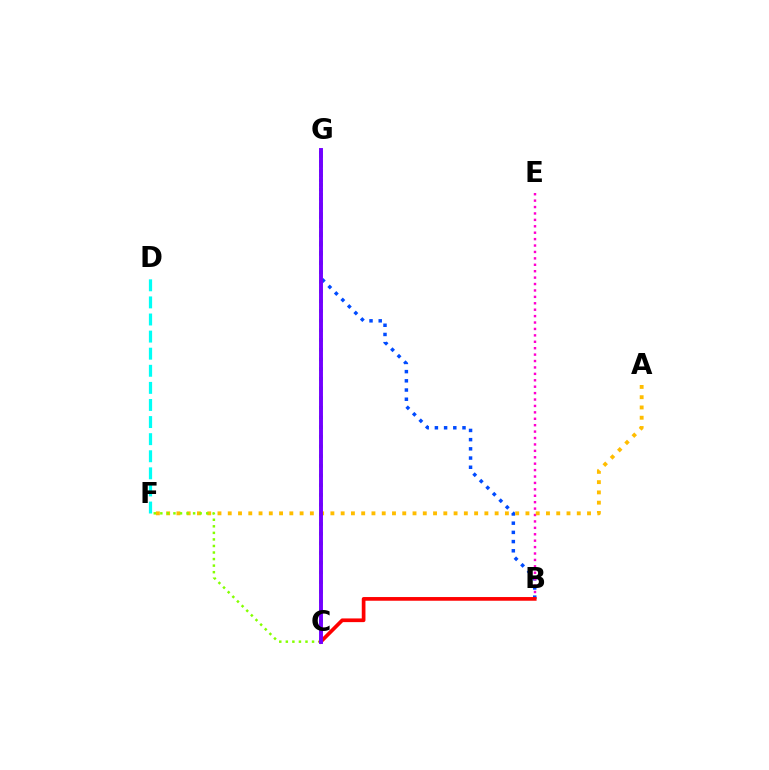{('B', 'G'): [{'color': '#004bff', 'line_style': 'dotted', 'thickness': 2.5}], ('B', 'E'): [{'color': '#ff00cf', 'line_style': 'dotted', 'thickness': 1.74}], ('A', 'F'): [{'color': '#ffbd00', 'line_style': 'dotted', 'thickness': 2.79}], ('C', 'F'): [{'color': '#84ff00', 'line_style': 'dotted', 'thickness': 1.78}], ('C', 'G'): [{'color': '#00ff39', 'line_style': 'dotted', 'thickness': 2.63}, {'color': '#7200ff', 'line_style': 'solid', 'thickness': 2.82}], ('B', 'C'): [{'color': '#ff0000', 'line_style': 'solid', 'thickness': 2.66}], ('D', 'F'): [{'color': '#00fff6', 'line_style': 'dashed', 'thickness': 2.32}]}